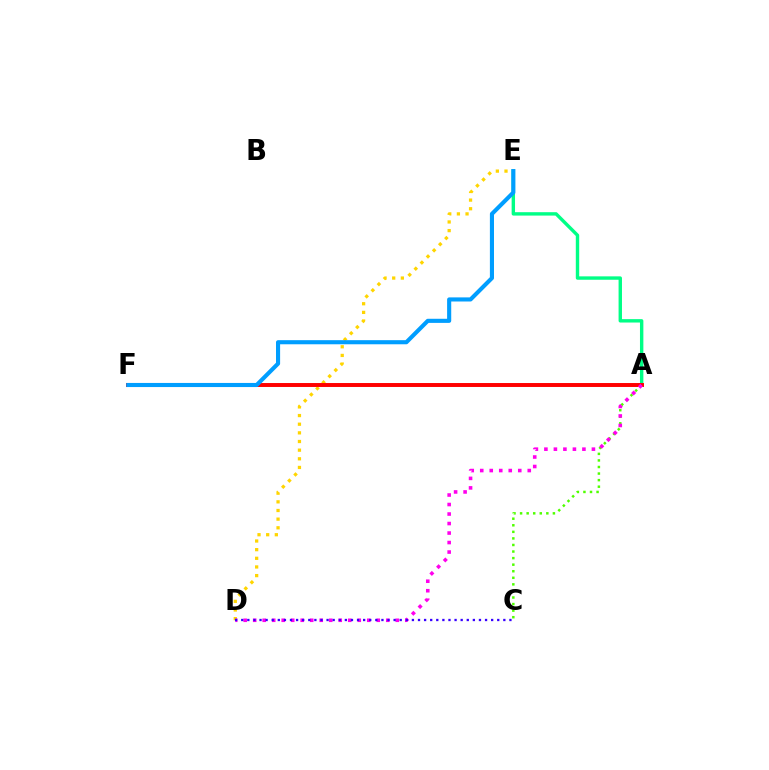{('A', 'C'): [{'color': '#4fff00', 'line_style': 'dotted', 'thickness': 1.78}], ('A', 'E'): [{'color': '#00ff86', 'line_style': 'solid', 'thickness': 2.45}], ('D', 'E'): [{'color': '#ffd500', 'line_style': 'dotted', 'thickness': 2.35}], ('A', 'F'): [{'color': '#ff0000', 'line_style': 'solid', 'thickness': 2.83}], ('A', 'D'): [{'color': '#ff00ed', 'line_style': 'dotted', 'thickness': 2.58}], ('C', 'D'): [{'color': '#3700ff', 'line_style': 'dotted', 'thickness': 1.66}], ('E', 'F'): [{'color': '#009eff', 'line_style': 'solid', 'thickness': 2.96}]}